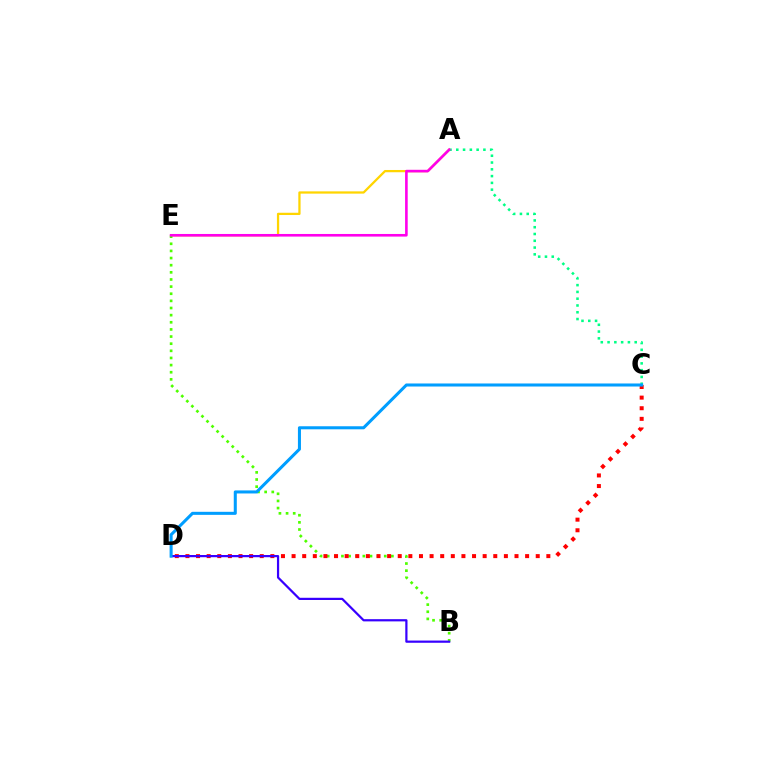{('A', 'E'): [{'color': '#ffd500', 'line_style': 'solid', 'thickness': 1.63}, {'color': '#ff00ed', 'line_style': 'solid', 'thickness': 1.88}], ('B', 'E'): [{'color': '#4fff00', 'line_style': 'dotted', 'thickness': 1.94}], ('A', 'C'): [{'color': '#00ff86', 'line_style': 'dotted', 'thickness': 1.84}], ('C', 'D'): [{'color': '#ff0000', 'line_style': 'dotted', 'thickness': 2.88}, {'color': '#009eff', 'line_style': 'solid', 'thickness': 2.19}], ('B', 'D'): [{'color': '#3700ff', 'line_style': 'solid', 'thickness': 1.6}]}